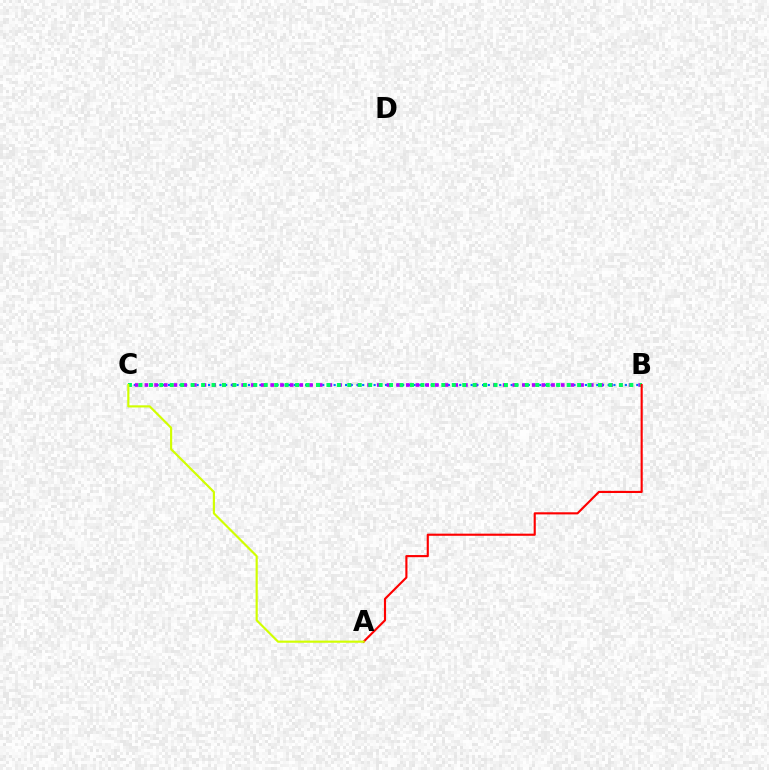{('B', 'C'): [{'color': '#0074ff', 'line_style': 'dotted', 'thickness': 1.55}, {'color': '#b900ff', 'line_style': 'dotted', 'thickness': 2.63}, {'color': '#00ff5c', 'line_style': 'dotted', 'thickness': 2.84}], ('A', 'B'): [{'color': '#ff0000', 'line_style': 'solid', 'thickness': 1.54}], ('A', 'C'): [{'color': '#d1ff00', 'line_style': 'solid', 'thickness': 1.56}]}